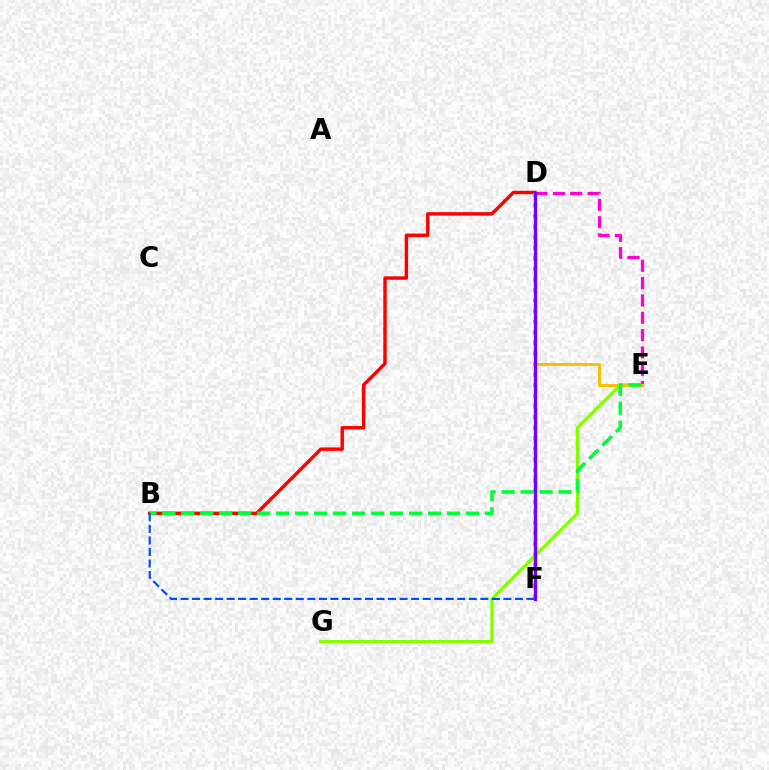{('E', 'G'): [{'color': '#84ff00', 'line_style': 'solid', 'thickness': 2.38}], ('D', 'E'): [{'color': '#ff00cf', 'line_style': 'dashed', 'thickness': 2.35}, {'color': '#ffbd00', 'line_style': 'solid', 'thickness': 2.15}], ('B', 'D'): [{'color': '#ff0000', 'line_style': 'solid', 'thickness': 2.47}], ('D', 'F'): [{'color': '#00fff6', 'line_style': 'dotted', 'thickness': 2.87}, {'color': '#7200ff', 'line_style': 'solid', 'thickness': 2.41}], ('B', 'E'): [{'color': '#00ff39', 'line_style': 'dashed', 'thickness': 2.58}], ('B', 'F'): [{'color': '#004bff', 'line_style': 'dashed', 'thickness': 1.57}]}